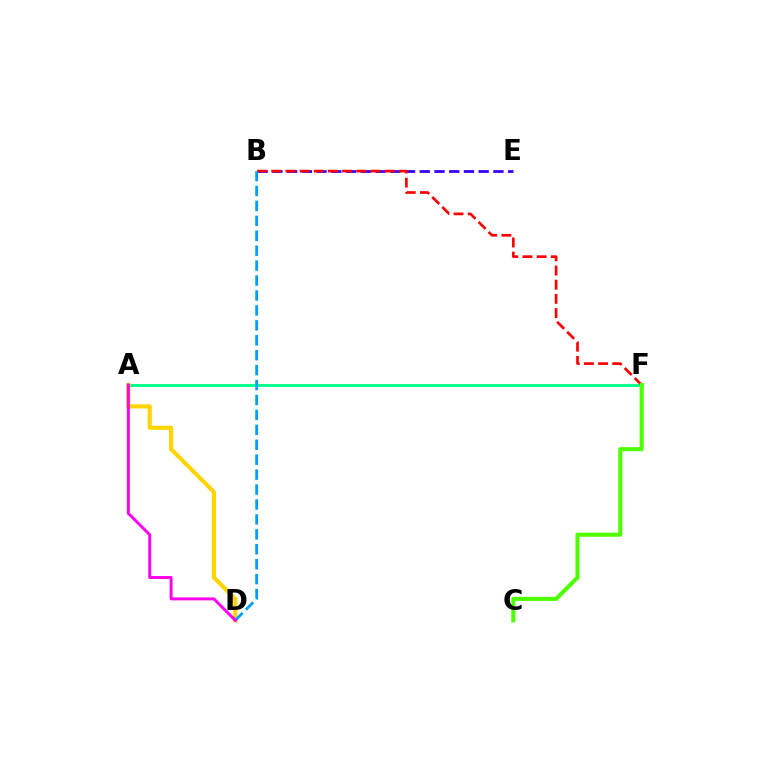{('B', 'E'): [{'color': '#3700ff', 'line_style': 'dashed', 'thickness': 2.0}], ('A', 'F'): [{'color': '#00ff86', 'line_style': 'solid', 'thickness': 2.06}], ('B', 'F'): [{'color': '#ff0000', 'line_style': 'dashed', 'thickness': 1.92}], ('C', 'F'): [{'color': '#4fff00', 'line_style': 'solid', 'thickness': 2.95}], ('A', 'D'): [{'color': '#ffd500', 'line_style': 'solid', 'thickness': 2.99}, {'color': '#ff00ed', 'line_style': 'solid', 'thickness': 2.12}], ('B', 'D'): [{'color': '#009eff', 'line_style': 'dashed', 'thickness': 2.03}]}